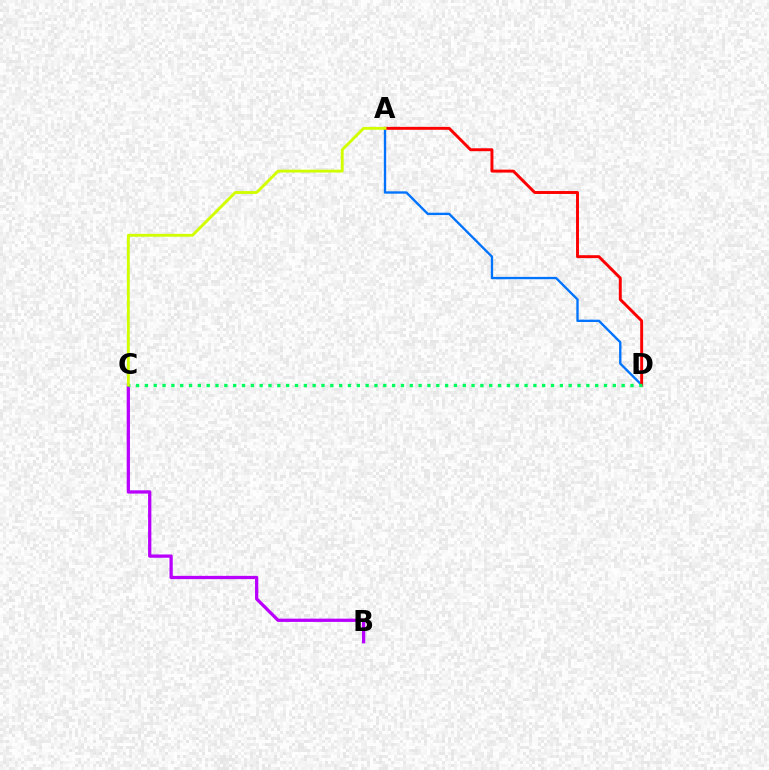{('B', 'C'): [{'color': '#b900ff', 'line_style': 'solid', 'thickness': 2.36}], ('A', 'D'): [{'color': '#0074ff', 'line_style': 'solid', 'thickness': 1.69}, {'color': '#ff0000', 'line_style': 'solid', 'thickness': 2.11}], ('C', 'D'): [{'color': '#00ff5c', 'line_style': 'dotted', 'thickness': 2.4}], ('A', 'C'): [{'color': '#d1ff00', 'line_style': 'solid', 'thickness': 2.07}]}